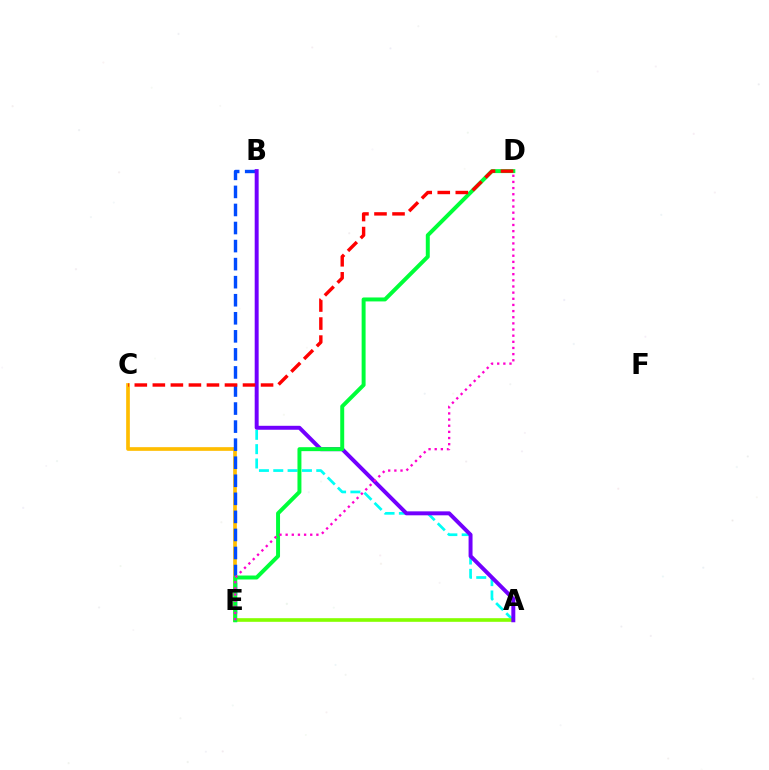{('C', 'E'): [{'color': '#ffbd00', 'line_style': 'solid', 'thickness': 2.65}], ('A', 'B'): [{'color': '#00fff6', 'line_style': 'dashed', 'thickness': 1.95}, {'color': '#7200ff', 'line_style': 'solid', 'thickness': 2.85}], ('B', 'E'): [{'color': '#004bff', 'line_style': 'dashed', 'thickness': 2.45}], ('A', 'E'): [{'color': '#84ff00', 'line_style': 'solid', 'thickness': 2.62}], ('D', 'E'): [{'color': '#00ff39', 'line_style': 'solid', 'thickness': 2.85}, {'color': '#ff00cf', 'line_style': 'dotted', 'thickness': 1.67}], ('C', 'D'): [{'color': '#ff0000', 'line_style': 'dashed', 'thickness': 2.45}]}